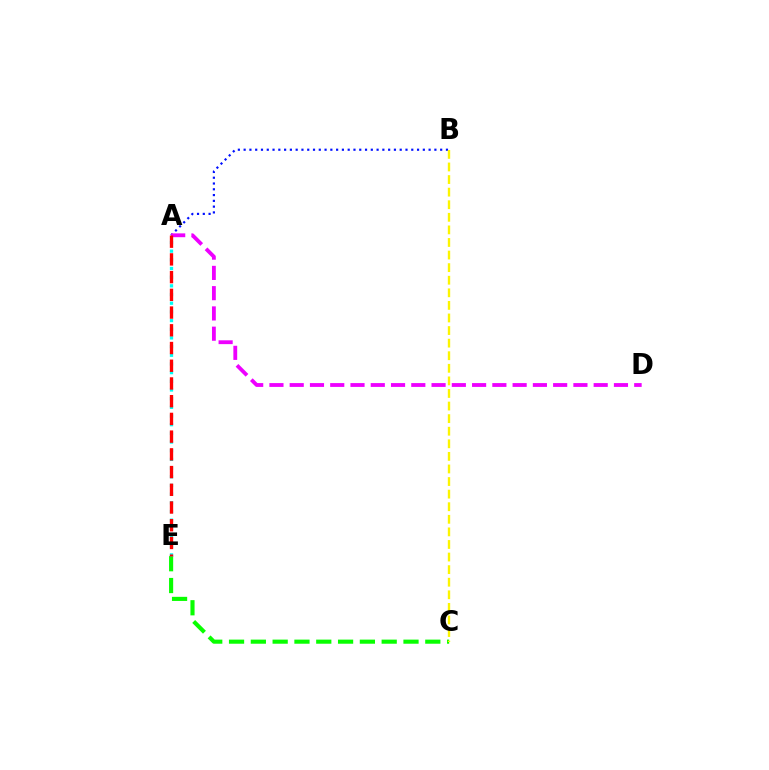{('C', 'E'): [{'color': '#08ff00', 'line_style': 'dashed', 'thickness': 2.96}], ('A', 'B'): [{'color': '#0010ff', 'line_style': 'dotted', 'thickness': 1.57}], ('A', 'D'): [{'color': '#ee00ff', 'line_style': 'dashed', 'thickness': 2.75}], ('B', 'C'): [{'color': '#fcf500', 'line_style': 'dashed', 'thickness': 1.71}], ('A', 'E'): [{'color': '#00fff6', 'line_style': 'dotted', 'thickness': 2.36}, {'color': '#ff0000', 'line_style': 'dashed', 'thickness': 2.41}]}